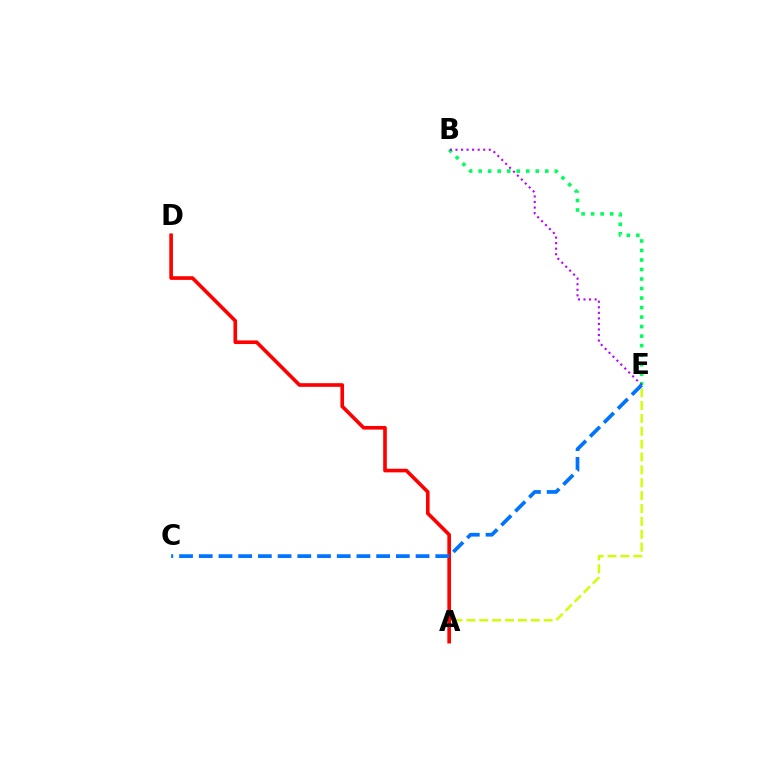{('B', 'E'): [{'color': '#00ff5c', 'line_style': 'dotted', 'thickness': 2.59}, {'color': '#b900ff', 'line_style': 'dotted', 'thickness': 1.51}], ('A', 'E'): [{'color': '#d1ff00', 'line_style': 'dashed', 'thickness': 1.75}], ('A', 'D'): [{'color': '#ff0000', 'line_style': 'solid', 'thickness': 2.62}], ('C', 'E'): [{'color': '#0074ff', 'line_style': 'dashed', 'thickness': 2.68}]}